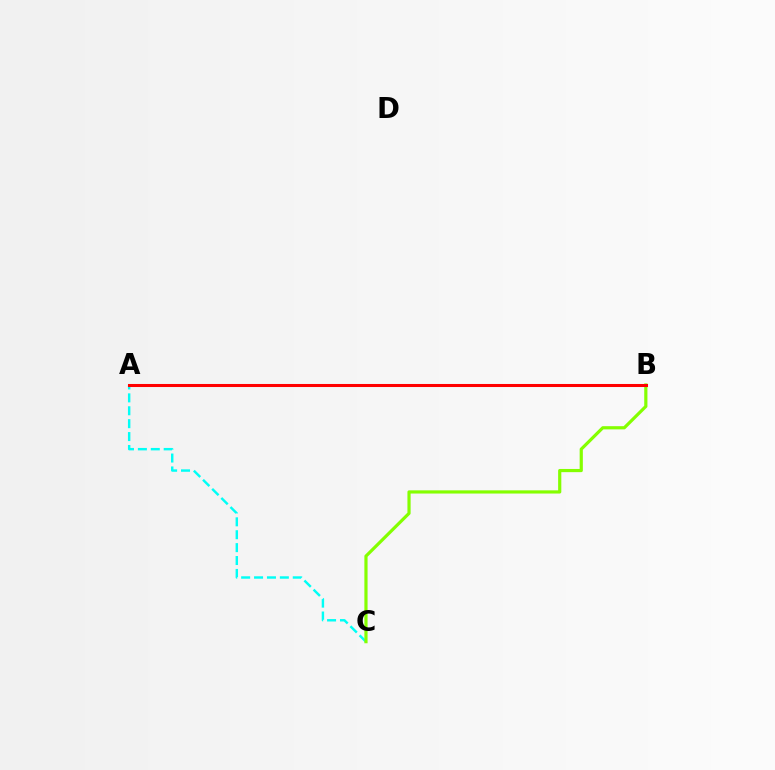{('A', 'C'): [{'color': '#00fff6', 'line_style': 'dashed', 'thickness': 1.75}], ('B', 'C'): [{'color': '#84ff00', 'line_style': 'solid', 'thickness': 2.3}], ('A', 'B'): [{'color': '#7200ff', 'line_style': 'dashed', 'thickness': 1.96}, {'color': '#ff0000', 'line_style': 'solid', 'thickness': 2.19}]}